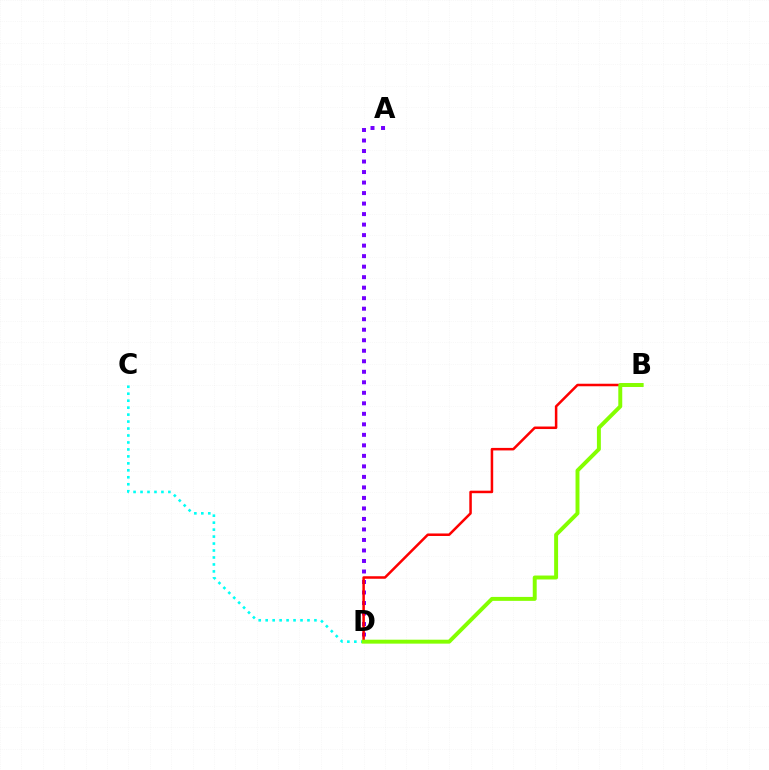{('C', 'D'): [{'color': '#00fff6', 'line_style': 'dotted', 'thickness': 1.89}], ('A', 'D'): [{'color': '#7200ff', 'line_style': 'dotted', 'thickness': 2.86}], ('B', 'D'): [{'color': '#ff0000', 'line_style': 'solid', 'thickness': 1.81}, {'color': '#84ff00', 'line_style': 'solid', 'thickness': 2.84}]}